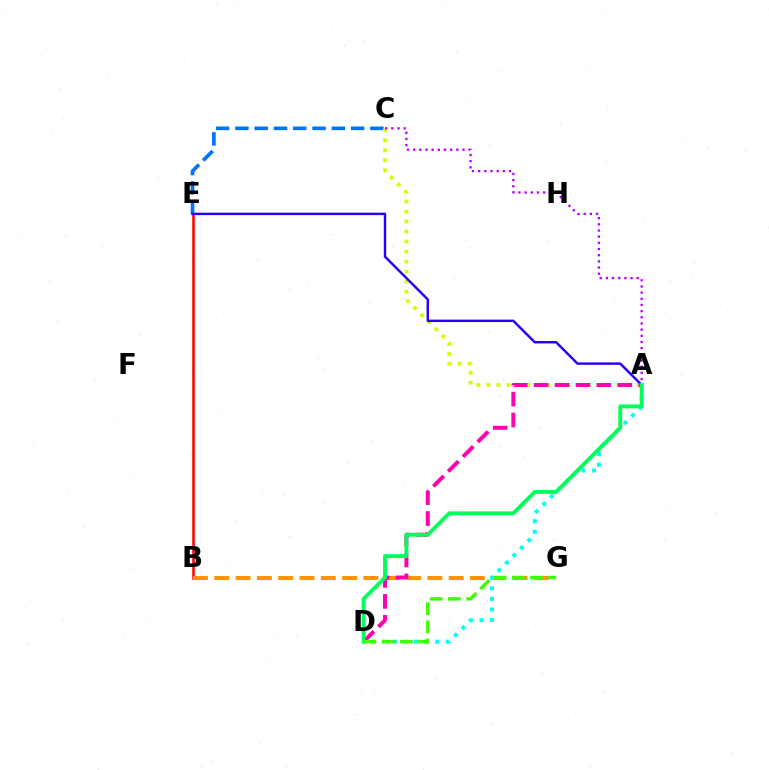{('B', 'E'): [{'color': '#ff0000', 'line_style': 'solid', 'thickness': 1.84}], ('B', 'G'): [{'color': '#ff9400', 'line_style': 'dashed', 'thickness': 2.89}], ('A', 'D'): [{'color': '#00fff6', 'line_style': 'dotted', 'thickness': 2.88}, {'color': '#ff00ac', 'line_style': 'dashed', 'thickness': 2.84}, {'color': '#00ff5c', 'line_style': 'solid', 'thickness': 2.79}], ('C', 'E'): [{'color': '#0074ff', 'line_style': 'dashed', 'thickness': 2.62}], ('A', 'C'): [{'color': '#d1ff00', 'line_style': 'dotted', 'thickness': 2.72}, {'color': '#b900ff', 'line_style': 'dotted', 'thickness': 1.68}], ('A', 'E'): [{'color': '#2500ff', 'line_style': 'solid', 'thickness': 1.75}], ('D', 'G'): [{'color': '#3dff00', 'line_style': 'dashed', 'thickness': 2.47}]}